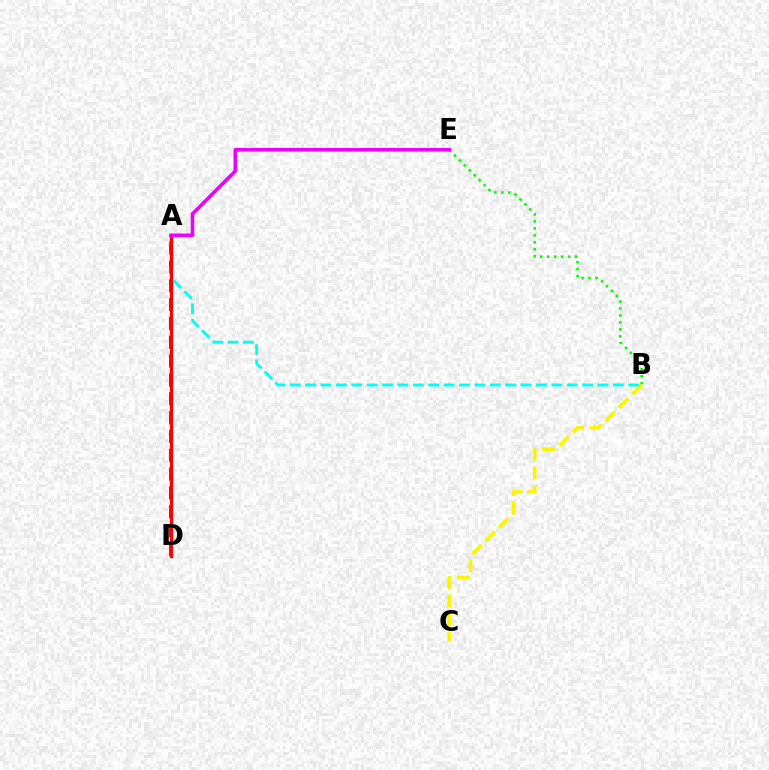{('B', 'E'): [{'color': '#08ff00', 'line_style': 'dotted', 'thickness': 1.89}], ('A', 'D'): [{'color': '#0010ff', 'line_style': 'dashed', 'thickness': 2.56}, {'color': '#ff0000', 'line_style': 'solid', 'thickness': 2.3}], ('A', 'B'): [{'color': '#00fff6', 'line_style': 'dashed', 'thickness': 2.09}], ('A', 'E'): [{'color': '#ee00ff', 'line_style': 'solid', 'thickness': 2.57}], ('B', 'C'): [{'color': '#fcf500', 'line_style': 'dashed', 'thickness': 2.56}]}